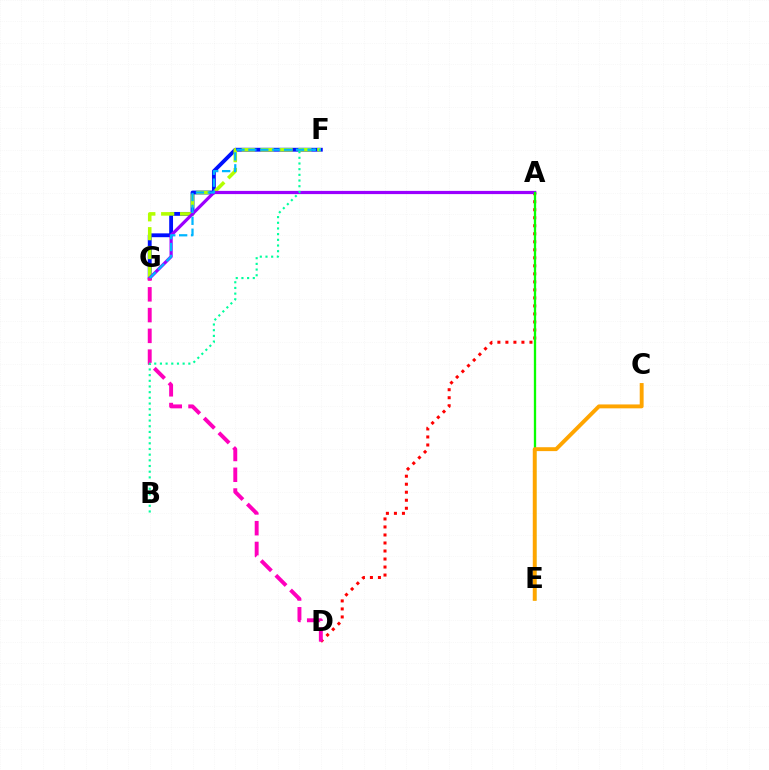{('F', 'G'): [{'color': '#0010ff', 'line_style': 'solid', 'thickness': 2.76}, {'color': '#b3ff00', 'line_style': 'dashed', 'thickness': 2.57}, {'color': '#00b5ff', 'line_style': 'dashed', 'thickness': 1.62}], ('A', 'D'): [{'color': '#ff0000', 'line_style': 'dotted', 'thickness': 2.18}], ('A', 'G'): [{'color': '#9b00ff', 'line_style': 'solid', 'thickness': 2.3}], ('D', 'G'): [{'color': '#ff00bd', 'line_style': 'dashed', 'thickness': 2.82}], ('B', 'F'): [{'color': '#00ff9d', 'line_style': 'dotted', 'thickness': 1.54}], ('A', 'E'): [{'color': '#08ff00', 'line_style': 'solid', 'thickness': 1.67}], ('C', 'E'): [{'color': '#ffa500', 'line_style': 'solid', 'thickness': 2.81}]}